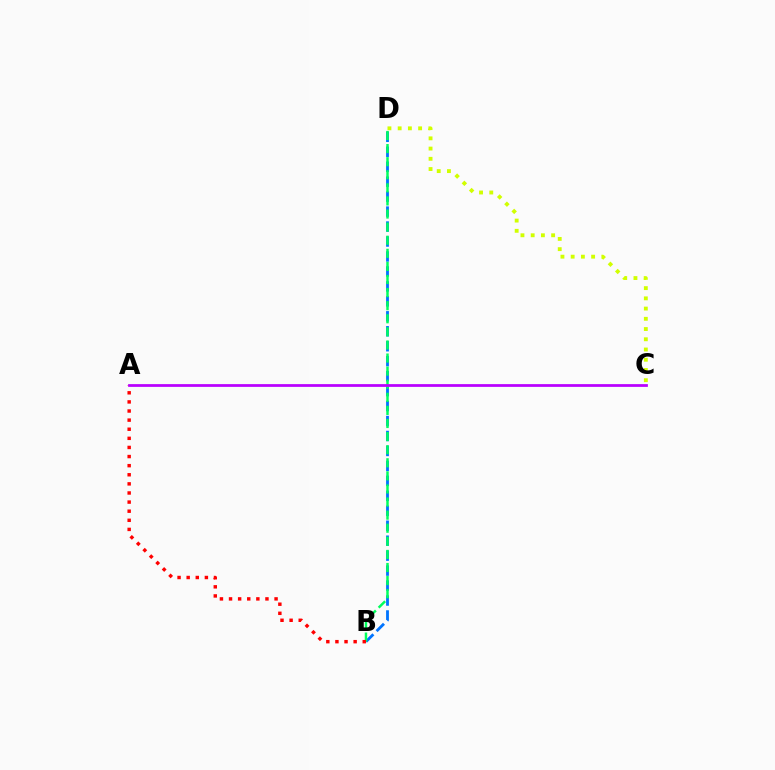{('C', 'D'): [{'color': '#d1ff00', 'line_style': 'dotted', 'thickness': 2.78}], ('B', 'D'): [{'color': '#0074ff', 'line_style': 'dashed', 'thickness': 2.03}, {'color': '#00ff5c', 'line_style': 'dashed', 'thickness': 1.78}], ('A', 'B'): [{'color': '#ff0000', 'line_style': 'dotted', 'thickness': 2.47}], ('A', 'C'): [{'color': '#b900ff', 'line_style': 'solid', 'thickness': 1.99}]}